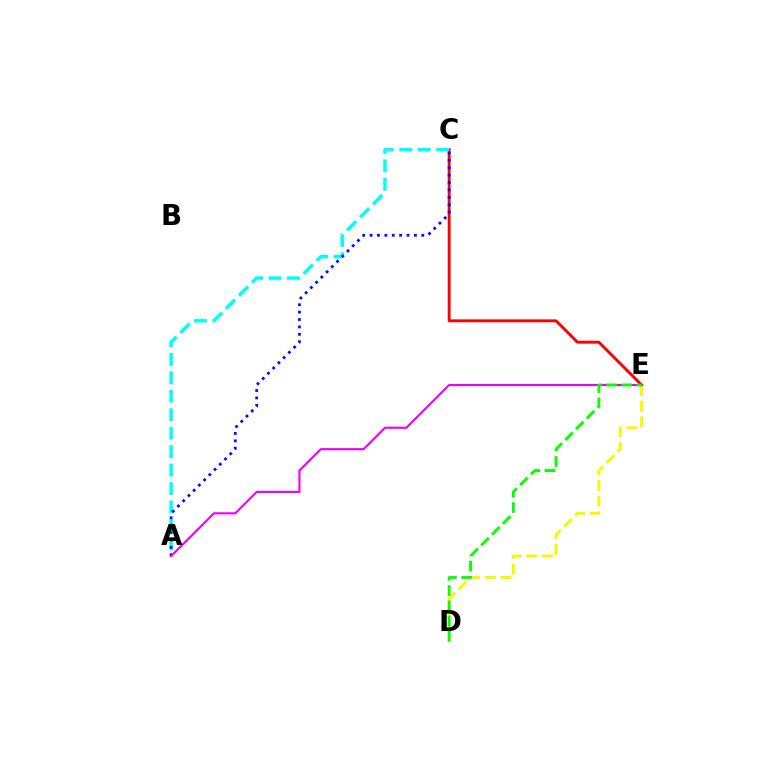{('C', 'E'): [{'color': '#ff0000', 'line_style': 'solid', 'thickness': 2.08}], ('A', 'C'): [{'color': '#00fff6', 'line_style': 'dashed', 'thickness': 2.51}, {'color': '#0010ff', 'line_style': 'dotted', 'thickness': 2.01}], ('D', 'E'): [{'color': '#fcf500', 'line_style': 'dashed', 'thickness': 2.13}, {'color': '#08ff00', 'line_style': 'dashed', 'thickness': 2.07}], ('A', 'E'): [{'color': '#ee00ff', 'line_style': 'solid', 'thickness': 1.53}]}